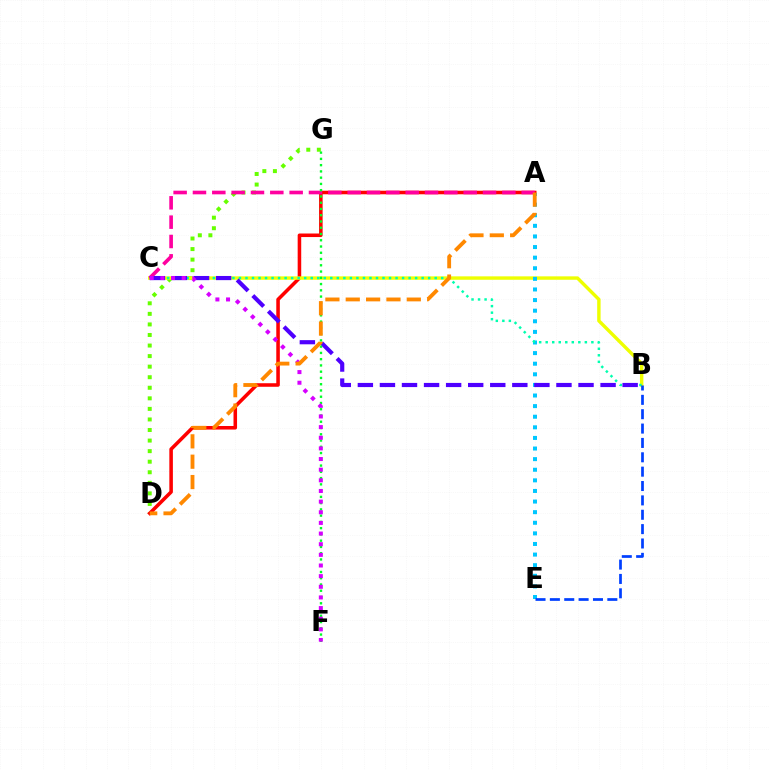{('D', 'G'): [{'color': '#66ff00', 'line_style': 'dotted', 'thickness': 2.87}], ('A', 'D'): [{'color': '#ff0000', 'line_style': 'solid', 'thickness': 2.56}, {'color': '#ff8800', 'line_style': 'dashed', 'thickness': 2.76}], ('B', 'C'): [{'color': '#eeff00', 'line_style': 'solid', 'thickness': 2.46}, {'color': '#00ffaf', 'line_style': 'dotted', 'thickness': 1.77}, {'color': '#4f00ff', 'line_style': 'dashed', 'thickness': 3.0}], ('A', 'E'): [{'color': '#00c7ff', 'line_style': 'dotted', 'thickness': 2.88}], ('A', 'C'): [{'color': '#ff00a0', 'line_style': 'dashed', 'thickness': 2.63}], ('B', 'E'): [{'color': '#003fff', 'line_style': 'dashed', 'thickness': 1.95}], ('F', 'G'): [{'color': '#00ff27', 'line_style': 'dotted', 'thickness': 1.7}], ('C', 'F'): [{'color': '#d600ff', 'line_style': 'dotted', 'thickness': 2.89}]}